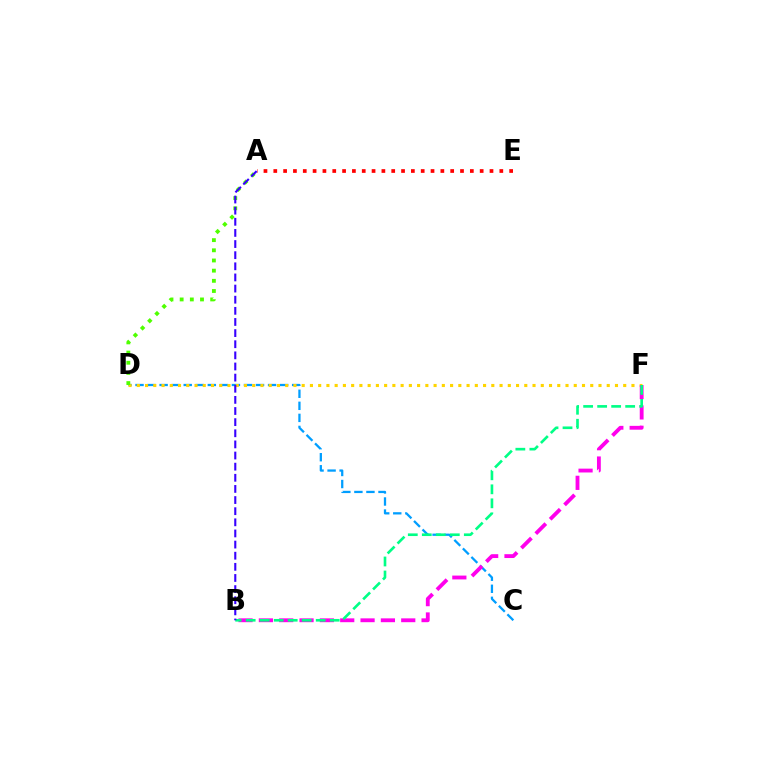{('C', 'D'): [{'color': '#009eff', 'line_style': 'dashed', 'thickness': 1.64}], ('D', 'F'): [{'color': '#ffd500', 'line_style': 'dotted', 'thickness': 2.24}], ('A', 'D'): [{'color': '#4fff00', 'line_style': 'dotted', 'thickness': 2.76}], ('B', 'F'): [{'color': '#ff00ed', 'line_style': 'dashed', 'thickness': 2.76}, {'color': '#00ff86', 'line_style': 'dashed', 'thickness': 1.9}], ('A', 'E'): [{'color': '#ff0000', 'line_style': 'dotted', 'thickness': 2.67}], ('A', 'B'): [{'color': '#3700ff', 'line_style': 'dashed', 'thickness': 1.51}]}